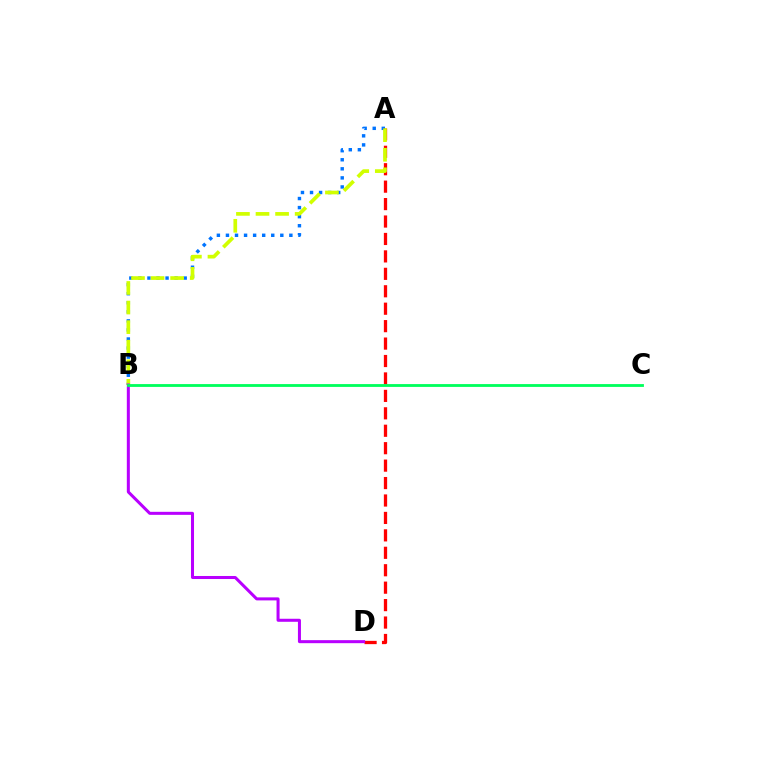{('A', 'B'): [{'color': '#0074ff', 'line_style': 'dotted', 'thickness': 2.46}, {'color': '#d1ff00', 'line_style': 'dashed', 'thickness': 2.66}], ('A', 'D'): [{'color': '#ff0000', 'line_style': 'dashed', 'thickness': 2.37}], ('B', 'D'): [{'color': '#b900ff', 'line_style': 'solid', 'thickness': 2.18}], ('B', 'C'): [{'color': '#00ff5c', 'line_style': 'solid', 'thickness': 2.03}]}